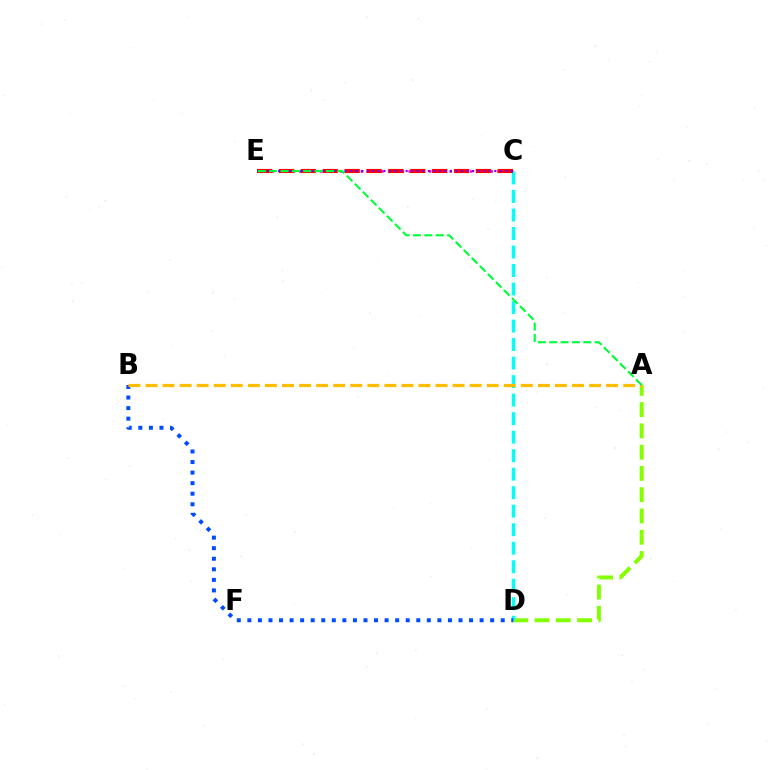{('C', 'E'): [{'color': '#ff00cf', 'line_style': 'dotted', 'thickness': 1.86}, {'color': '#ff0000', 'line_style': 'dashed', 'thickness': 2.97}, {'color': '#7200ff', 'line_style': 'dotted', 'thickness': 1.51}], ('A', 'D'): [{'color': '#84ff00', 'line_style': 'dashed', 'thickness': 2.89}], ('C', 'D'): [{'color': '#00fff6', 'line_style': 'dashed', 'thickness': 2.51}], ('B', 'D'): [{'color': '#004bff', 'line_style': 'dotted', 'thickness': 2.87}], ('A', 'B'): [{'color': '#ffbd00', 'line_style': 'dashed', 'thickness': 2.32}], ('A', 'E'): [{'color': '#00ff39', 'line_style': 'dashed', 'thickness': 1.54}]}